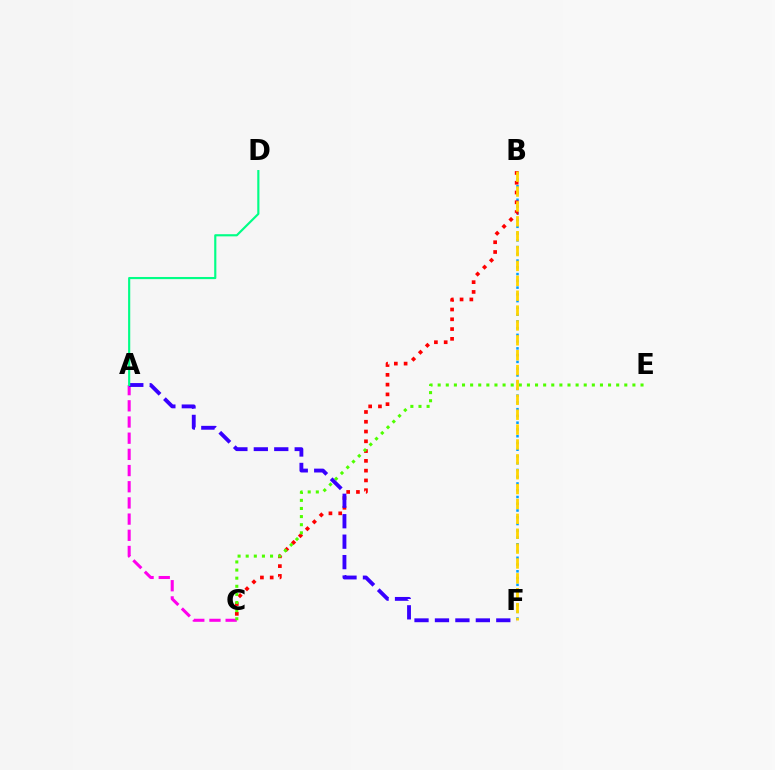{('B', 'F'): [{'color': '#009eff', 'line_style': 'dotted', 'thickness': 1.84}, {'color': '#ffd500', 'line_style': 'dashed', 'thickness': 2.02}], ('B', 'C'): [{'color': '#ff0000', 'line_style': 'dotted', 'thickness': 2.66}], ('A', 'C'): [{'color': '#ff00ed', 'line_style': 'dashed', 'thickness': 2.2}], ('C', 'E'): [{'color': '#4fff00', 'line_style': 'dotted', 'thickness': 2.2}], ('A', 'F'): [{'color': '#3700ff', 'line_style': 'dashed', 'thickness': 2.78}], ('A', 'D'): [{'color': '#00ff86', 'line_style': 'solid', 'thickness': 1.55}]}